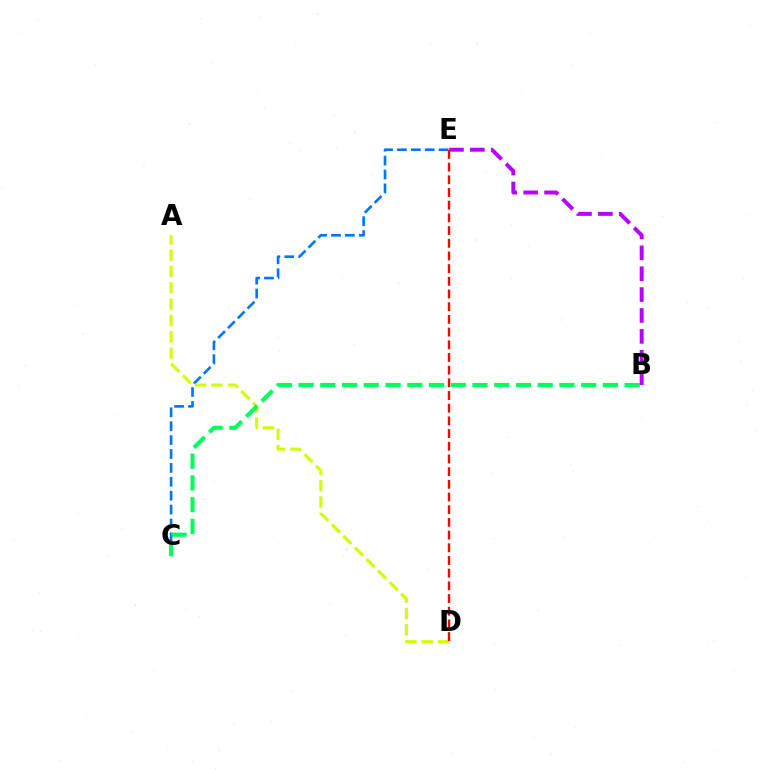{('C', 'E'): [{'color': '#0074ff', 'line_style': 'dashed', 'thickness': 1.89}], ('A', 'D'): [{'color': '#d1ff00', 'line_style': 'dashed', 'thickness': 2.22}], ('B', 'C'): [{'color': '#00ff5c', 'line_style': 'dashed', 'thickness': 2.95}], ('B', 'E'): [{'color': '#b900ff', 'line_style': 'dashed', 'thickness': 2.84}], ('D', 'E'): [{'color': '#ff0000', 'line_style': 'dashed', 'thickness': 1.72}]}